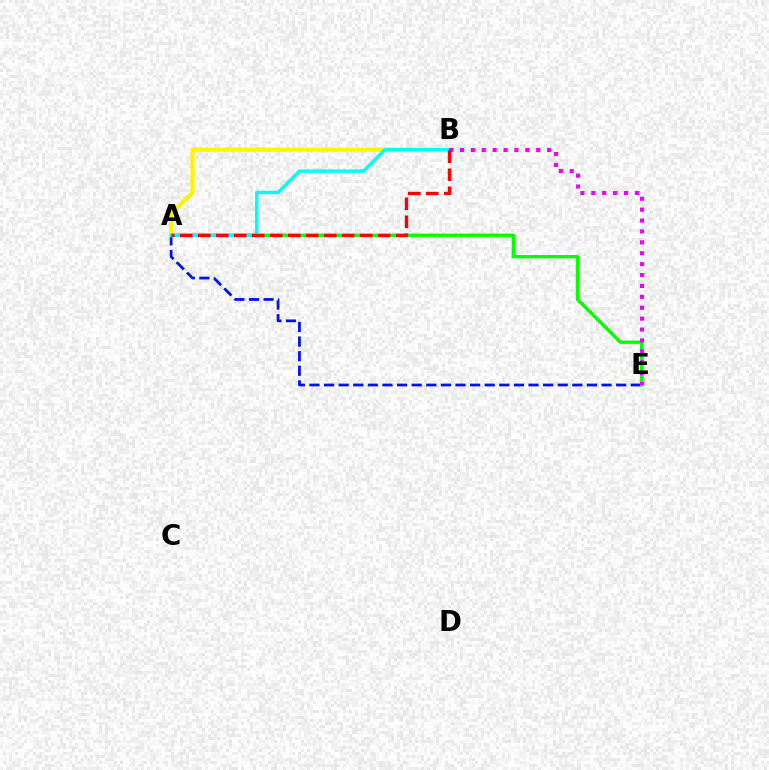{('A', 'E'): [{'color': '#0010ff', 'line_style': 'dashed', 'thickness': 1.98}, {'color': '#08ff00', 'line_style': 'solid', 'thickness': 2.4}], ('A', 'B'): [{'color': '#fcf500', 'line_style': 'solid', 'thickness': 2.96}, {'color': '#00fff6', 'line_style': 'solid', 'thickness': 2.47}, {'color': '#ff0000', 'line_style': 'dashed', 'thickness': 2.44}], ('B', 'E'): [{'color': '#ee00ff', 'line_style': 'dotted', 'thickness': 2.96}]}